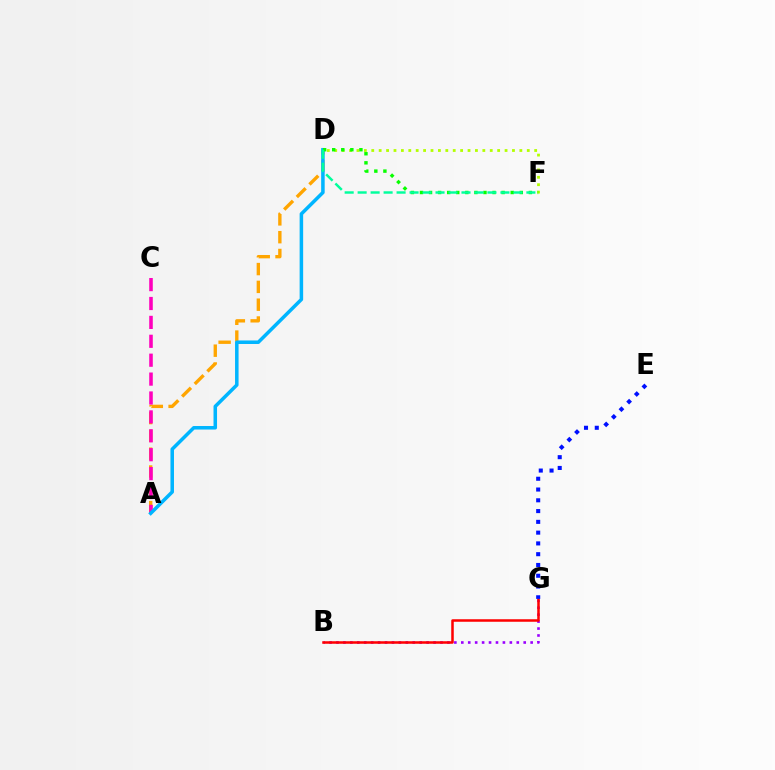{('B', 'G'): [{'color': '#9b00ff', 'line_style': 'dotted', 'thickness': 1.88}, {'color': '#ff0000', 'line_style': 'solid', 'thickness': 1.81}], ('A', 'D'): [{'color': '#ffa500', 'line_style': 'dashed', 'thickness': 2.42}, {'color': '#00b5ff', 'line_style': 'solid', 'thickness': 2.54}], ('E', 'G'): [{'color': '#0010ff', 'line_style': 'dotted', 'thickness': 2.93}], ('A', 'C'): [{'color': '#ff00bd', 'line_style': 'dashed', 'thickness': 2.57}], ('D', 'F'): [{'color': '#b3ff00', 'line_style': 'dotted', 'thickness': 2.01}, {'color': '#08ff00', 'line_style': 'dotted', 'thickness': 2.47}, {'color': '#00ff9d', 'line_style': 'dashed', 'thickness': 1.76}]}